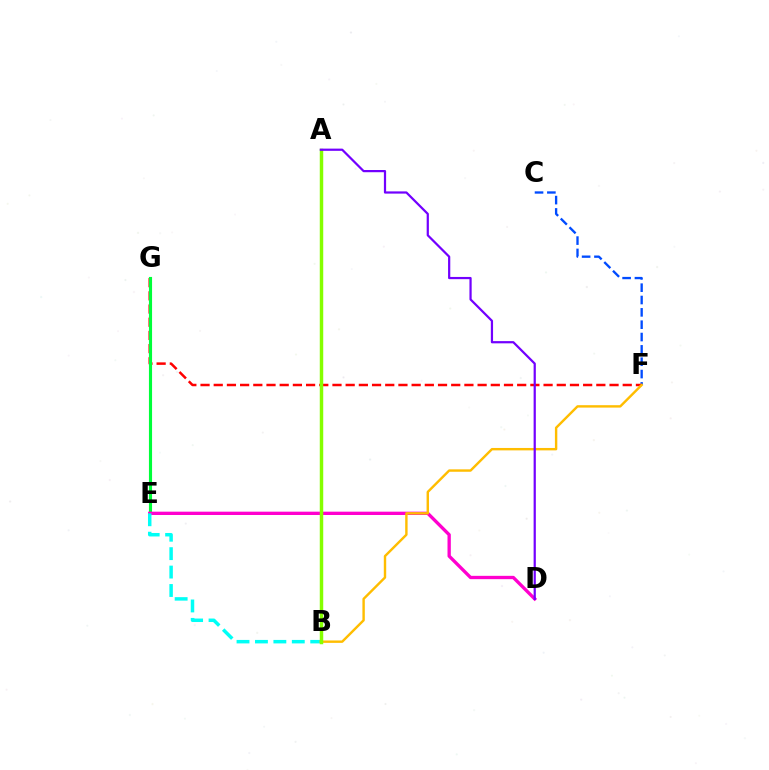{('C', 'F'): [{'color': '#004bff', 'line_style': 'dashed', 'thickness': 1.68}], ('F', 'G'): [{'color': '#ff0000', 'line_style': 'dashed', 'thickness': 1.79}], ('E', 'G'): [{'color': '#00ff39', 'line_style': 'solid', 'thickness': 2.25}], ('D', 'E'): [{'color': '#ff00cf', 'line_style': 'solid', 'thickness': 2.39}], ('B', 'E'): [{'color': '#00fff6', 'line_style': 'dashed', 'thickness': 2.5}], ('B', 'F'): [{'color': '#ffbd00', 'line_style': 'solid', 'thickness': 1.74}], ('A', 'B'): [{'color': '#84ff00', 'line_style': 'solid', 'thickness': 2.49}], ('A', 'D'): [{'color': '#7200ff', 'line_style': 'solid', 'thickness': 1.6}]}